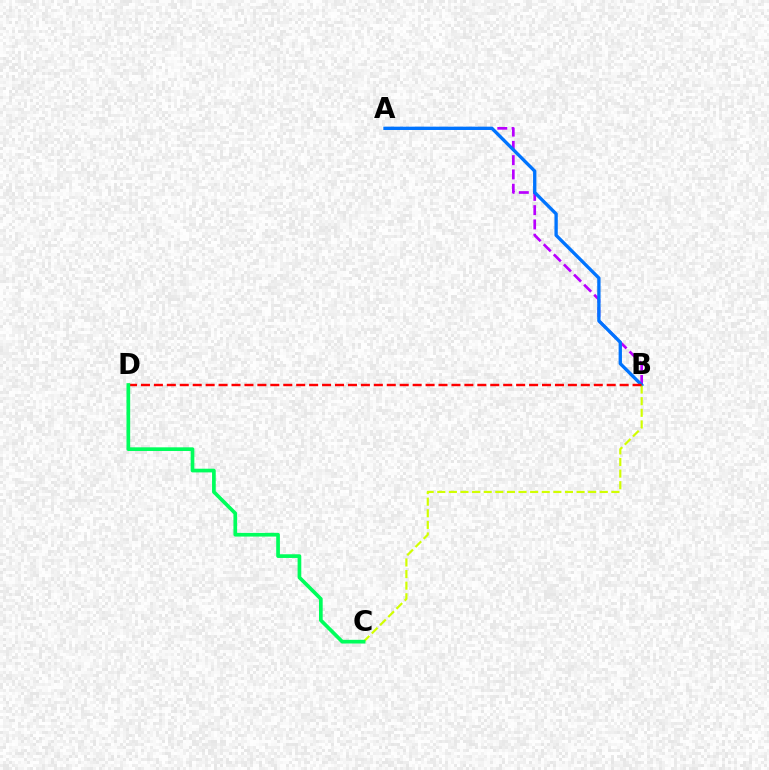{('A', 'B'): [{'color': '#b900ff', 'line_style': 'dashed', 'thickness': 1.94}, {'color': '#0074ff', 'line_style': 'solid', 'thickness': 2.4}], ('B', 'C'): [{'color': '#d1ff00', 'line_style': 'dashed', 'thickness': 1.58}], ('B', 'D'): [{'color': '#ff0000', 'line_style': 'dashed', 'thickness': 1.76}], ('C', 'D'): [{'color': '#00ff5c', 'line_style': 'solid', 'thickness': 2.66}]}